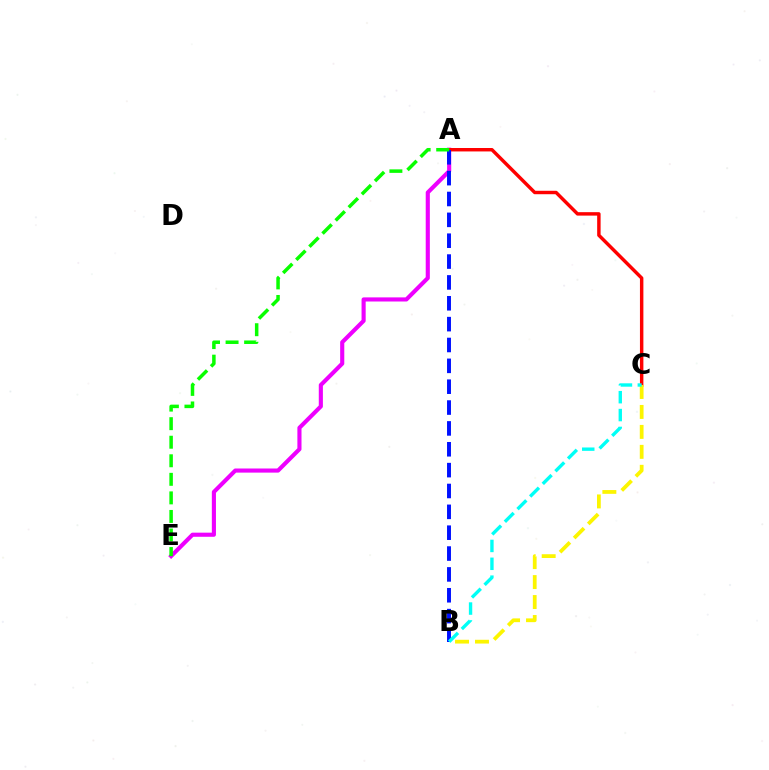{('A', 'E'): [{'color': '#ee00ff', 'line_style': 'solid', 'thickness': 2.96}, {'color': '#08ff00', 'line_style': 'dashed', 'thickness': 2.52}], ('A', 'C'): [{'color': '#ff0000', 'line_style': 'solid', 'thickness': 2.48}], ('A', 'B'): [{'color': '#0010ff', 'line_style': 'dashed', 'thickness': 2.83}], ('B', 'C'): [{'color': '#fcf500', 'line_style': 'dashed', 'thickness': 2.71}, {'color': '#00fff6', 'line_style': 'dashed', 'thickness': 2.43}]}